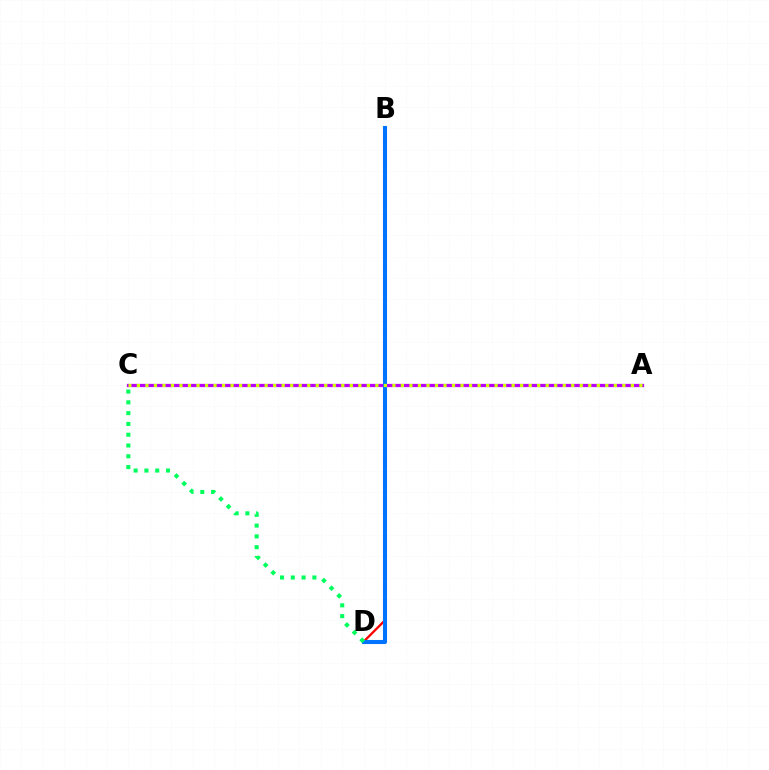{('A', 'C'): [{'color': '#b900ff', 'line_style': 'solid', 'thickness': 2.33}, {'color': '#d1ff00', 'line_style': 'dotted', 'thickness': 2.31}], ('B', 'D'): [{'color': '#ff0000', 'line_style': 'solid', 'thickness': 1.65}, {'color': '#0074ff', 'line_style': 'solid', 'thickness': 2.93}], ('C', 'D'): [{'color': '#00ff5c', 'line_style': 'dotted', 'thickness': 2.93}]}